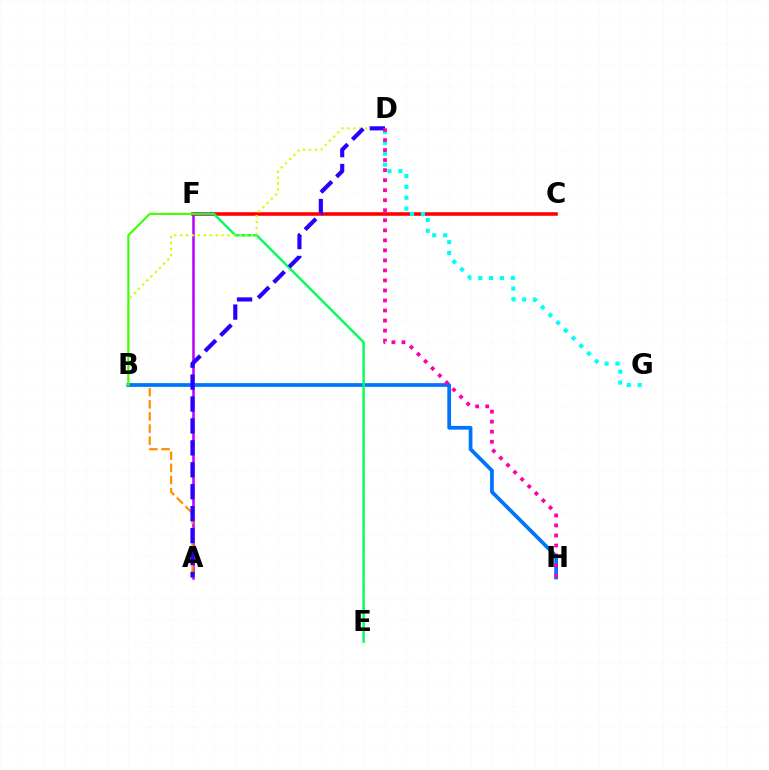{('A', 'F'): [{'color': '#b900ff', 'line_style': 'solid', 'thickness': 1.82}], ('C', 'F'): [{'color': '#ff0000', 'line_style': 'solid', 'thickness': 2.56}], ('A', 'B'): [{'color': '#ff9400', 'line_style': 'dashed', 'thickness': 1.65}], ('B', 'H'): [{'color': '#0074ff', 'line_style': 'solid', 'thickness': 2.69}], ('E', 'F'): [{'color': '#00ff5c', 'line_style': 'solid', 'thickness': 1.73}], ('B', 'D'): [{'color': '#d1ff00', 'line_style': 'dotted', 'thickness': 1.61}], ('B', 'F'): [{'color': '#3dff00', 'line_style': 'solid', 'thickness': 1.51}], ('D', 'G'): [{'color': '#00fff6', 'line_style': 'dotted', 'thickness': 2.96}], ('A', 'D'): [{'color': '#2500ff', 'line_style': 'dashed', 'thickness': 2.98}], ('D', 'H'): [{'color': '#ff00ac', 'line_style': 'dotted', 'thickness': 2.72}]}